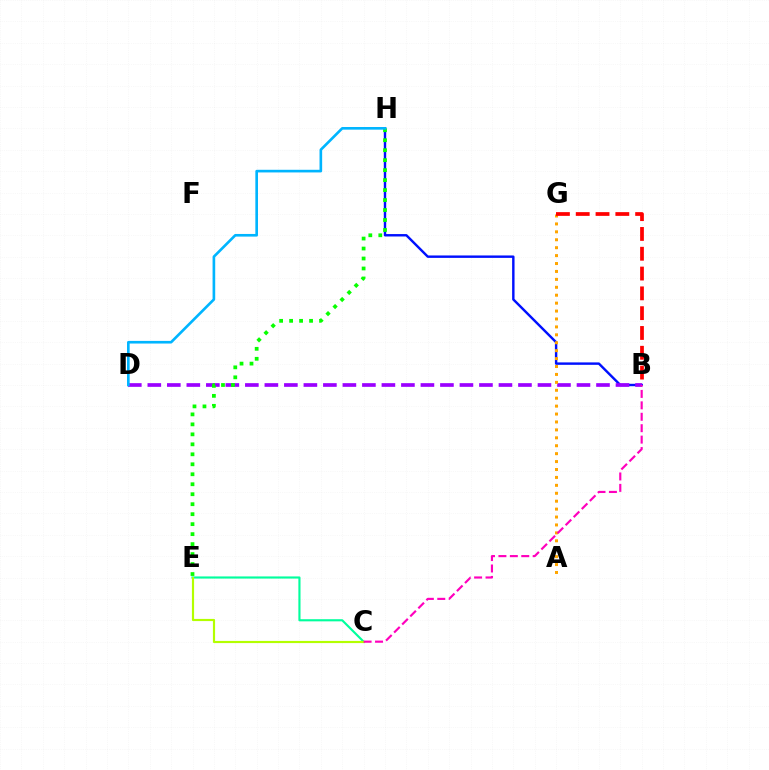{('B', 'H'): [{'color': '#0010ff', 'line_style': 'solid', 'thickness': 1.74}], ('B', 'D'): [{'color': '#9b00ff', 'line_style': 'dashed', 'thickness': 2.65}], ('A', 'G'): [{'color': '#ffa500', 'line_style': 'dotted', 'thickness': 2.15}], ('E', 'H'): [{'color': '#08ff00', 'line_style': 'dotted', 'thickness': 2.71}], ('C', 'E'): [{'color': '#00ff9d', 'line_style': 'solid', 'thickness': 1.54}, {'color': '#b3ff00', 'line_style': 'solid', 'thickness': 1.57}], ('D', 'H'): [{'color': '#00b5ff', 'line_style': 'solid', 'thickness': 1.9}], ('B', 'G'): [{'color': '#ff0000', 'line_style': 'dashed', 'thickness': 2.69}], ('B', 'C'): [{'color': '#ff00bd', 'line_style': 'dashed', 'thickness': 1.55}]}